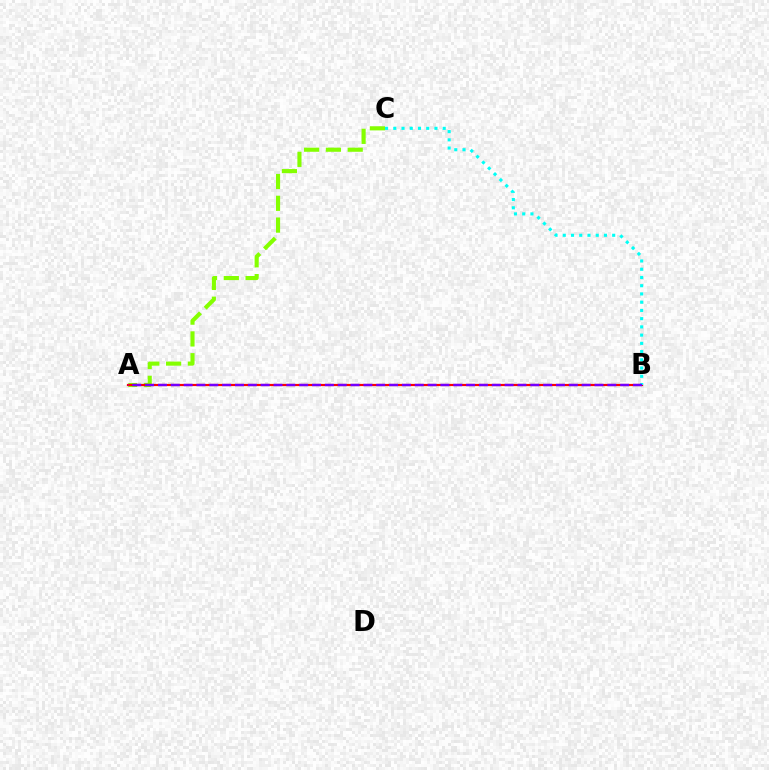{('A', 'C'): [{'color': '#84ff00', 'line_style': 'dashed', 'thickness': 2.96}], ('A', 'B'): [{'color': '#ff0000', 'line_style': 'solid', 'thickness': 1.58}, {'color': '#7200ff', 'line_style': 'dashed', 'thickness': 1.74}], ('B', 'C'): [{'color': '#00fff6', 'line_style': 'dotted', 'thickness': 2.24}]}